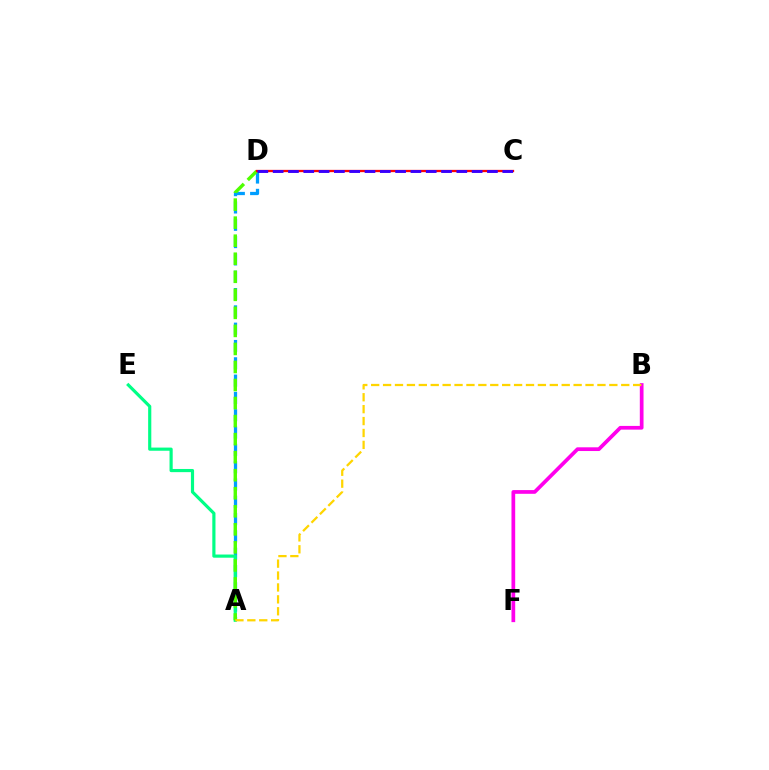{('A', 'D'): [{'color': '#009eff', 'line_style': 'dashed', 'thickness': 2.35}, {'color': '#4fff00', 'line_style': 'dashed', 'thickness': 2.45}], ('A', 'E'): [{'color': '#00ff86', 'line_style': 'solid', 'thickness': 2.28}], ('B', 'F'): [{'color': '#ff00ed', 'line_style': 'solid', 'thickness': 2.68}], ('C', 'D'): [{'color': '#ff0000', 'line_style': 'solid', 'thickness': 1.65}, {'color': '#3700ff', 'line_style': 'dashed', 'thickness': 2.08}], ('A', 'B'): [{'color': '#ffd500', 'line_style': 'dashed', 'thickness': 1.62}]}